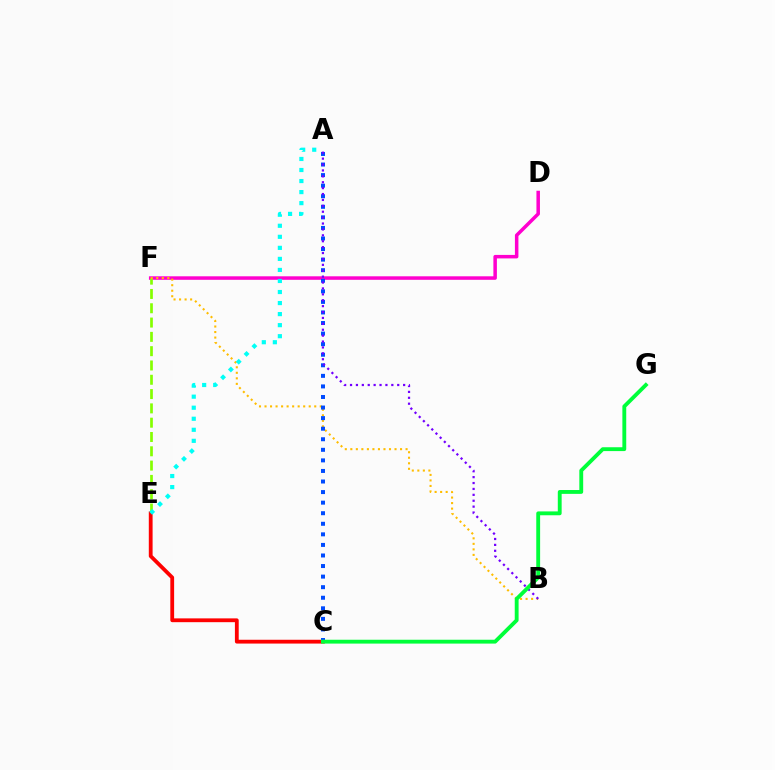{('D', 'F'): [{'color': '#ff00cf', 'line_style': 'solid', 'thickness': 2.52}], ('E', 'F'): [{'color': '#84ff00', 'line_style': 'dashed', 'thickness': 1.94}], ('B', 'F'): [{'color': '#ffbd00', 'line_style': 'dotted', 'thickness': 1.5}], ('C', 'E'): [{'color': '#ff0000', 'line_style': 'solid', 'thickness': 2.74}], ('A', 'C'): [{'color': '#004bff', 'line_style': 'dotted', 'thickness': 2.87}], ('A', 'E'): [{'color': '#00fff6', 'line_style': 'dotted', 'thickness': 3.0}], ('A', 'B'): [{'color': '#7200ff', 'line_style': 'dotted', 'thickness': 1.6}], ('C', 'G'): [{'color': '#00ff39', 'line_style': 'solid', 'thickness': 2.77}]}